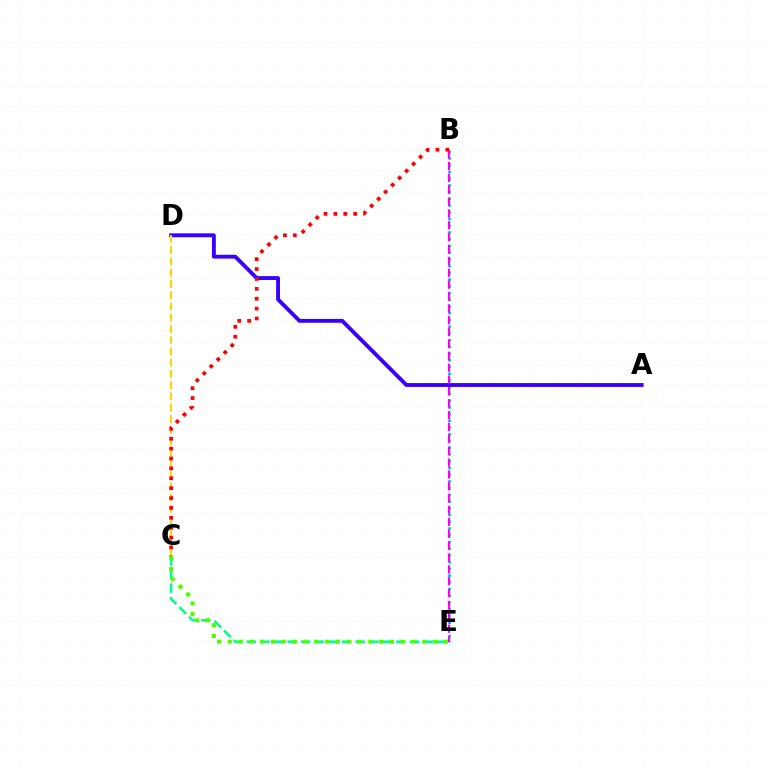{('B', 'E'): [{'color': '#009eff', 'line_style': 'dotted', 'thickness': 1.83}, {'color': '#ff00ed', 'line_style': 'dashed', 'thickness': 1.61}], ('C', 'E'): [{'color': '#00ff86', 'line_style': 'dashed', 'thickness': 1.85}, {'color': '#4fff00', 'line_style': 'dotted', 'thickness': 2.94}], ('A', 'D'): [{'color': '#3700ff', 'line_style': 'solid', 'thickness': 2.79}], ('C', 'D'): [{'color': '#ffd500', 'line_style': 'dashed', 'thickness': 1.53}], ('B', 'C'): [{'color': '#ff0000', 'line_style': 'dotted', 'thickness': 2.69}]}